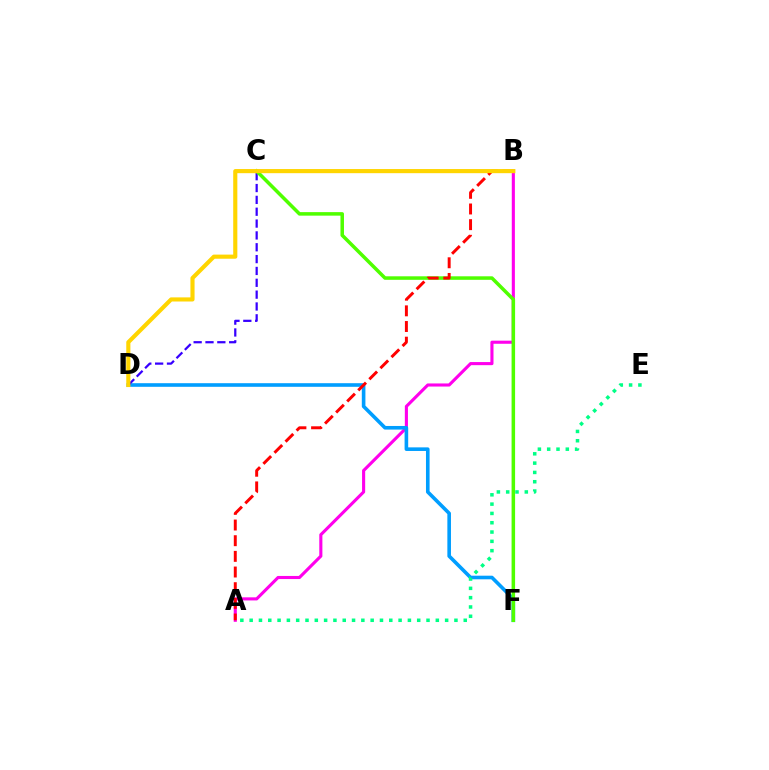{('A', 'B'): [{'color': '#ff00ed', 'line_style': 'solid', 'thickness': 2.23}, {'color': '#ff0000', 'line_style': 'dashed', 'thickness': 2.13}], ('D', 'F'): [{'color': '#009eff', 'line_style': 'solid', 'thickness': 2.6}], ('C', 'D'): [{'color': '#3700ff', 'line_style': 'dashed', 'thickness': 1.61}], ('C', 'F'): [{'color': '#4fff00', 'line_style': 'solid', 'thickness': 2.53}], ('A', 'E'): [{'color': '#00ff86', 'line_style': 'dotted', 'thickness': 2.53}], ('B', 'D'): [{'color': '#ffd500', 'line_style': 'solid', 'thickness': 2.97}]}